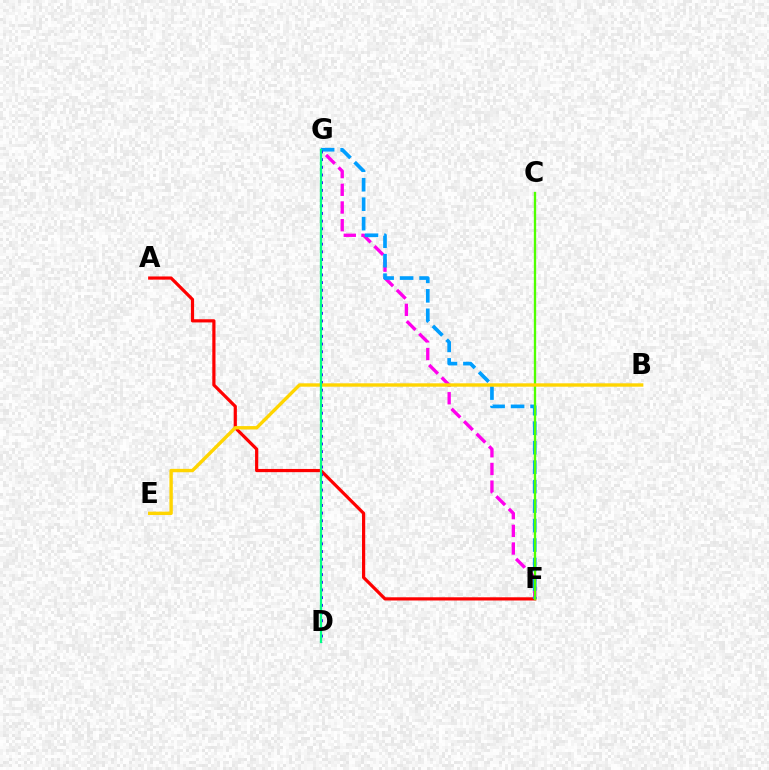{('A', 'F'): [{'color': '#ff0000', 'line_style': 'solid', 'thickness': 2.3}], ('F', 'G'): [{'color': '#ff00ed', 'line_style': 'dashed', 'thickness': 2.4}, {'color': '#009eff', 'line_style': 'dashed', 'thickness': 2.65}], ('D', 'G'): [{'color': '#3700ff', 'line_style': 'dotted', 'thickness': 2.09}, {'color': '#00ff86', 'line_style': 'solid', 'thickness': 1.63}], ('C', 'F'): [{'color': '#4fff00', 'line_style': 'solid', 'thickness': 1.68}], ('B', 'E'): [{'color': '#ffd500', 'line_style': 'solid', 'thickness': 2.44}]}